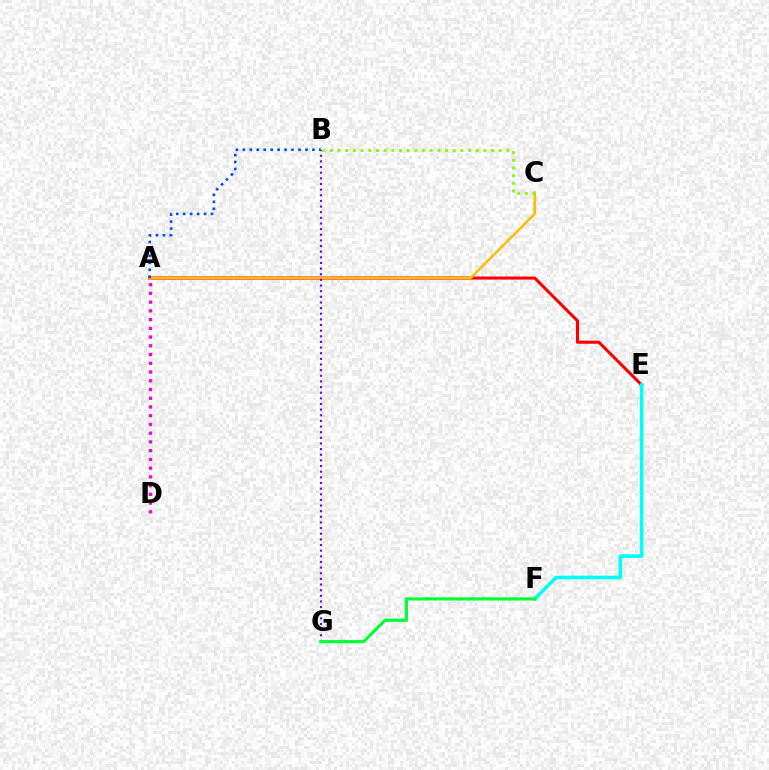{('A', 'E'): [{'color': '#ff0000', 'line_style': 'solid', 'thickness': 2.21}], ('A', 'C'): [{'color': '#ffbd00', 'line_style': 'solid', 'thickness': 1.8}], ('E', 'F'): [{'color': '#00fff6', 'line_style': 'solid', 'thickness': 2.59}], ('B', 'G'): [{'color': '#7200ff', 'line_style': 'dotted', 'thickness': 1.53}], ('A', 'D'): [{'color': '#ff00cf', 'line_style': 'dotted', 'thickness': 2.37}], ('A', 'B'): [{'color': '#004bff', 'line_style': 'dotted', 'thickness': 1.89}], ('B', 'C'): [{'color': '#84ff00', 'line_style': 'dotted', 'thickness': 2.09}], ('F', 'G'): [{'color': '#00ff39', 'line_style': 'solid', 'thickness': 2.27}]}